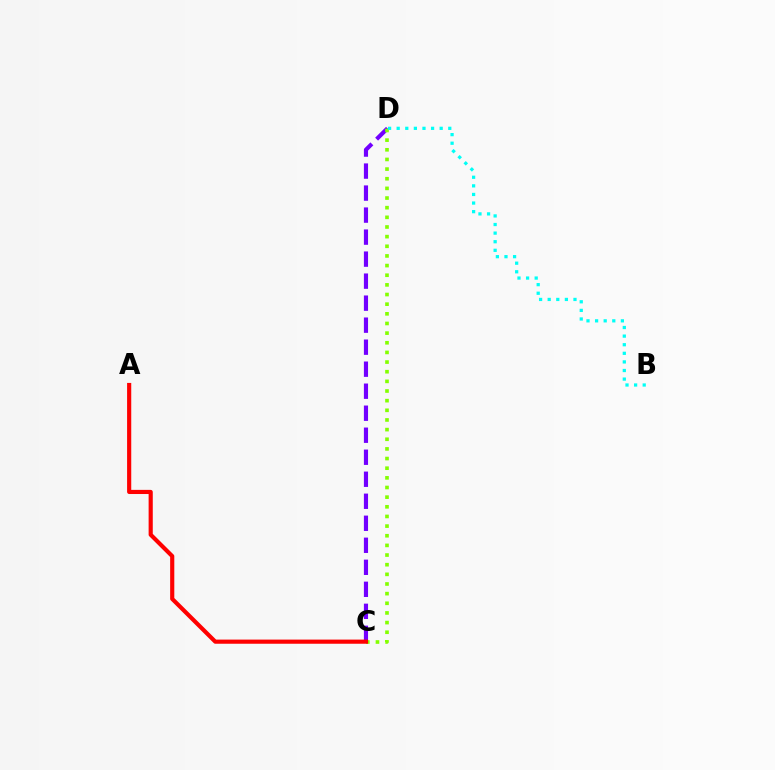{('C', 'D'): [{'color': '#7200ff', 'line_style': 'dashed', 'thickness': 2.99}, {'color': '#84ff00', 'line_style': 'dotted', 'thickness': 2.62}], ('A', 'C'): [{'color': '#ff0000', 'line_style': 'solid', 'thickness': 2.99}], ('B', 'D'): [{'color': '#00fff6', 'line_style': 'dotted', 'thickness': 2.34}]}